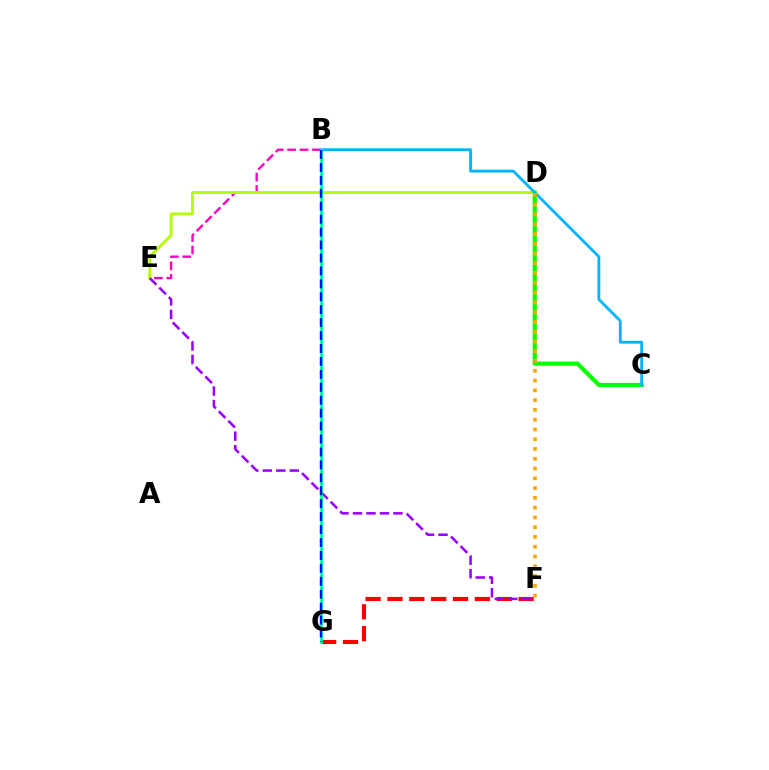{('F', 'G'): [{'color': '#ff0000', 'line_style': 'dashed', 'thickness': 2.97}], ('B', 'E'): [{'color': '#ff00bd', 'line_style': 'dashed', 'thickness': 1.69}], ('D', 'E'): [{'color': '#b3ff00', 'line_style': 'solid', 'thickness': 2.07}], ('C', 'D'): [{'color': '#08ff00', 'line_style': 'solid', 'thickness': 2.99}], ('B', 'C'): [{'color': '#00b5ff', 'line_style': 'solid', 'thickness': 2.02}], ('D', 'F'): [{'color': '#ffa500', 'line_style': 'dotted', 'thickness': 2.66}], ('E', 'F'): [{'color': '#9b00ff', 'line_style': 'dashed', 'thickness': 1.83}], ('B', 'G'): [{'color': '#00ff9d', 'line_style': 'solid', 'thickness': 1.98}, {'color': '#0010ff', 'line_style': 'dashed', 'thickness': 1.76}]}